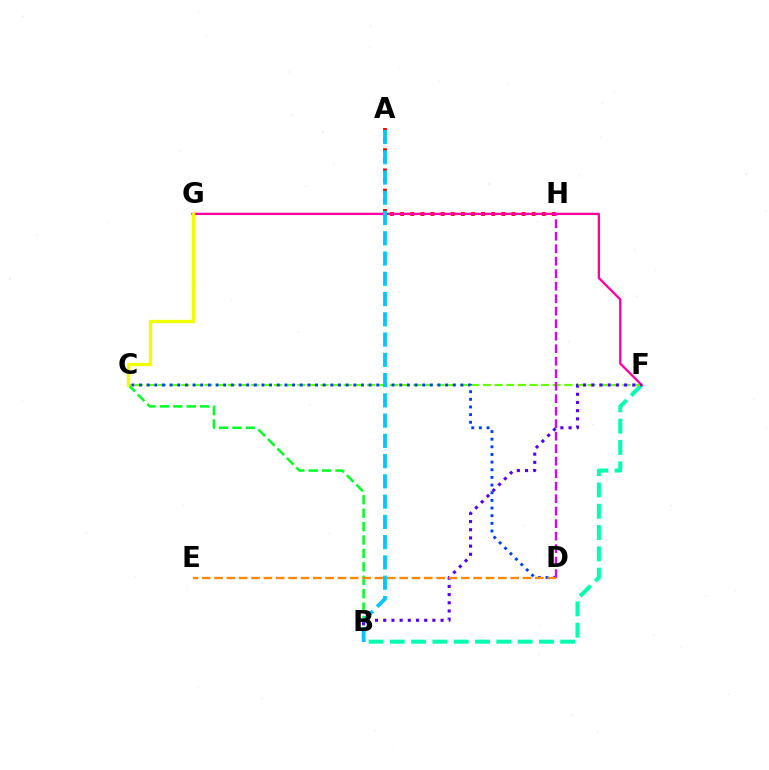{('B', 'F'): [{'color': '#00ffaf', 'line_style': 'dashed', 'thickness': 2.89}, {'color': '#4f00ff', 'line_style': 'dotted', 'thickness': 2.23}], ('B', 'C'): [{'color': '#00ff27', 'line_style': 'dashed', 'thickness': 1.82}], ('C', 'F'): [{'color': '#66ff00', 'line_style': 'dashed', 'thickness': 1.58}], ('A', 'H'): [{'color': '#ff0000', 'line_style': 'dotted', 'thickness': 2.75}], ('F', 'G'): [{'color': '#ff00a0', 'line_style': 'solid', 'thickness': 1.68}], ('C', 'D'): [{'color': '#003fff', 'line_style': 'dotted', 'thickness': 2.08}], ('D', 'H'): [{'color': '#d600ff', 'line_style': 'dashed', 'thickness': 1.7}], ('D', 'E'): [{'color': '#ff8800', 'line_style': 'dashed', 'thickness': 1.68}], ('A', 'B'): [{'color': '#00c7ff', 'line_style': 'dashed', 'thickness': 2.75}], ('C', 'G'): [{'color': '#eeff00', 'line_style': 'solid', 'thickness': 2.41}]}